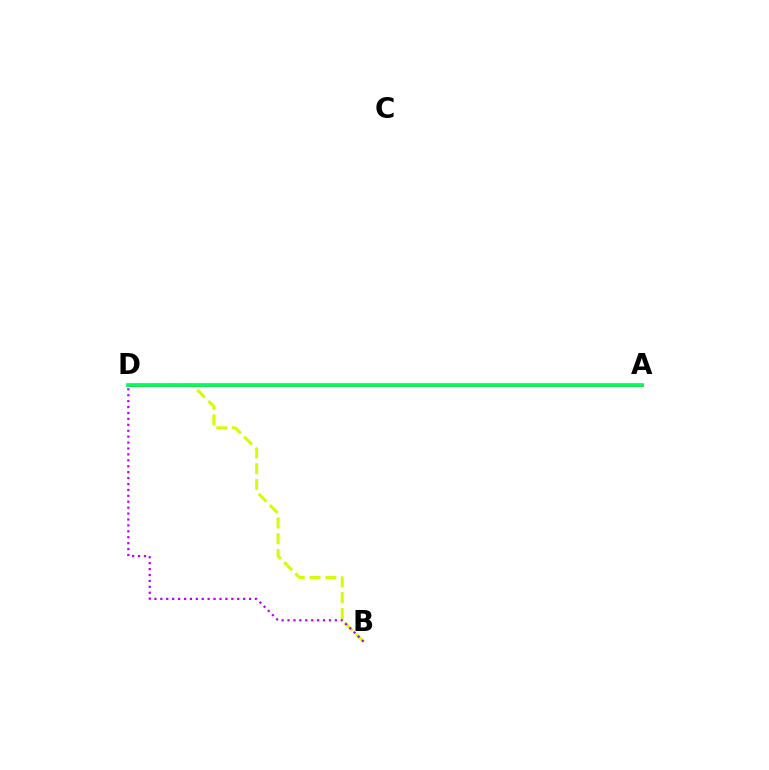{('A', 'D'): [{'color': '#0074ff', 'line_style': 'dashed', 'thickness': 2.08}, {'color': '#ff0000', 'line_style': 'solid', 'thickness': 1.91}, {'color': '#00ff5c', 'line_style': 'solid', 'thickness': 2.68}], ('B', 'D'): [{'color': '#d1ff00', 'line_style': 'dashed', 'thickness': 2.15}, {'color': '#b900ff', 'line_style': 'dotted', 'thickness': 1.61}]}